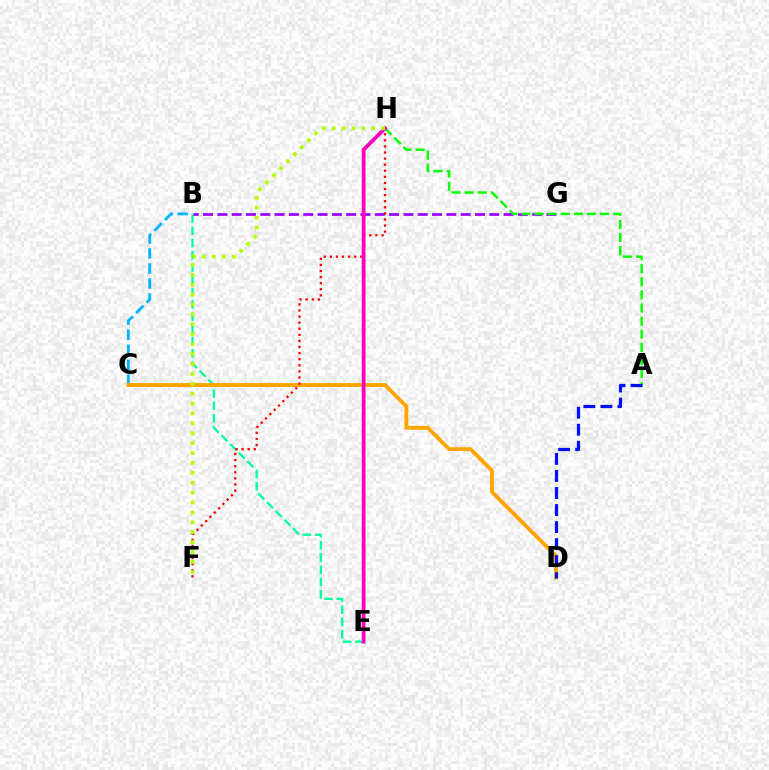{('B', 'E'): [{'color': '#00ff9d', 'line_style': 'dashed', 'thickness': 1.67}], ('B', 'C'): [{'color': '#00b5ff', 'line_style': 'dashed', 'thickness': 2.04}], ('B', 'G'): [{'color': '#9b00ff', 'line_style': 'dashed', 'thickness': 1.94}], ('A', 'H'): [{'color': '#08ff00', 'line_style': 'dashed', 'thickness': 1.78}], ('C', 'D'): [{'color': '#ffa500', 'line_style': 'solid', 'thickness': 2.79}], ('F', 'H'): [{'color': '#ff0000', 'line_style': 'dotted', 'thickness': 1.65}, {'color': '#b3ff00', 'line_style': 'dotted', 'thickness': 2.69}], ('E', 'H'): [{'color': '#ff00bd', 'line_style': 'solid', 'thickness': 2.71}], ('A', 'D'): [{'color': '#0010ff', 'line_style': 'dashed', 'thickness': 2.32}]}